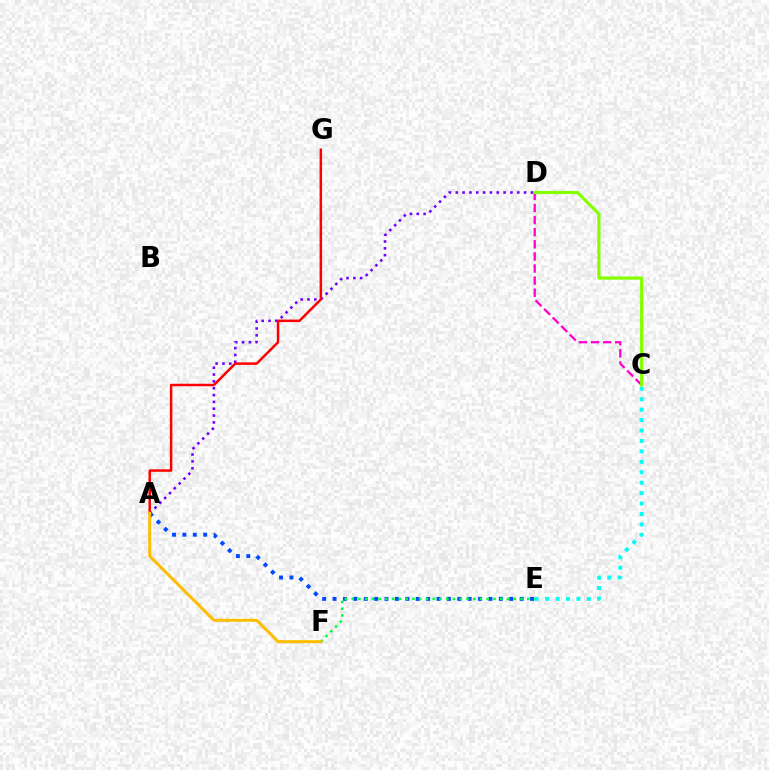{('C', 'E'): [{'color': '#00fff6', 'line_style': 'dotted', 'thickness': 2.83}], ('A', 'D'): [{'color': '#7200ff', 'line_style': 'dotted', 'thickness': 1.86}], ('A', 'G'): [{'color': '#ff0000', 'line_style': 'solid', 'thickness': 1.79}], ('A', 'E'): [{'color': '#004bff', 'line_style': 'dotted', 'thickness': 2.82}], ('C', 'D'): [{'color': '#ff00cf', 'line_style': 'dashed', 'thickness': 1.64}, {'color': '#84ff00', 'line_style': 'solid', 'thickness': 2.3}], ('E', 'F'): [{'color': '#00ff39', 'line_style': 'dotted', 'thickness': 1.84}], ('A', 'F'): [{'color': '#ffbd00', 'line_style': 'solid', 'thickness': 2.15}]}